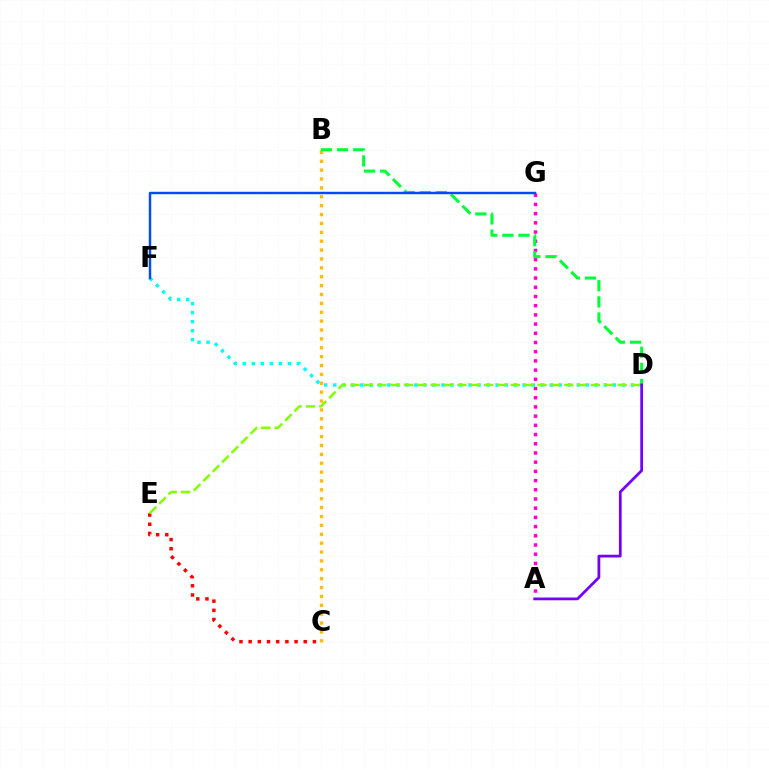{('C', 'E'): [{'color': '#ff0000', 'line_style': 'dotted', 'thickness': 2.49}], ('D', 'F'): [{'color': '#00fff6', 'line_style': 'dotted', 'thickness': 2.45}], ('A', 'G'): [{'color': '#ff00cf', 'line_style': 'dotted', 'thickness': 2.5}], ('B', 'C'): [{'color': '#ffbd00', 'line_style': 'dotted', 'thickness': 2.41}], ('B', 'D'): [{'color': '#00ff39', 'line_style': 'dashed', 'thickness': 2.19}], ('D', 'E'): [{'color': '#84ff00', 'line_style': 'dashed', 'thickness': 1.81}], ('F', 'G'): [{'color': '#004bff', 'line_style': 'solid', 'thickness': 1.77}], ('A', 'D'): [{'color': '#7200ff', 'line_style': 'solid', 'thickness': 1.99}]}